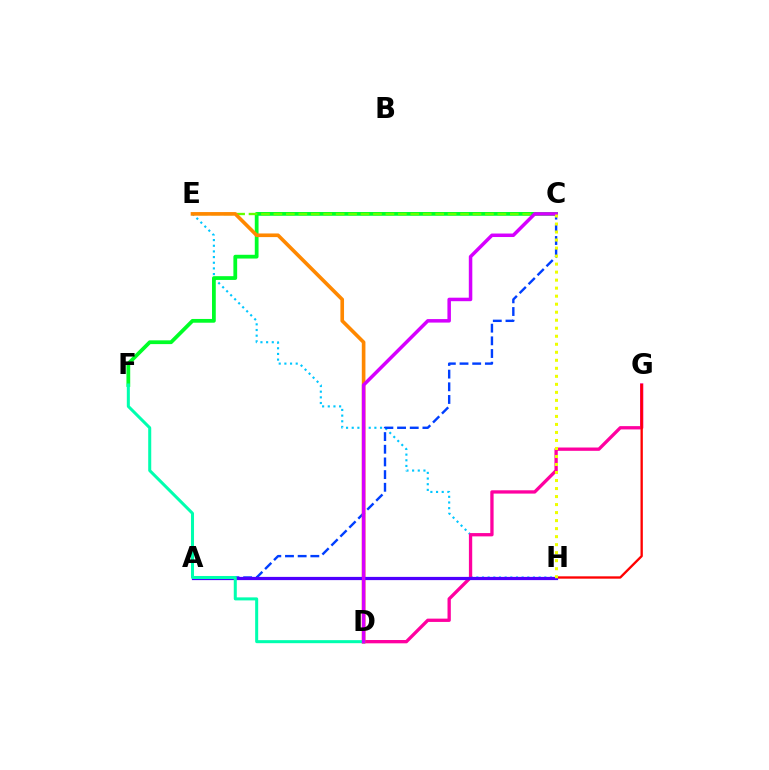{('E', 'H'): [{'color': '#00c7ff', 'line_style': 'dotted', 'thickness': 1.54}], ('D', 'G'): [{'color': '#ff00a0', 'line_style': 'solid', 'thickness': 2.38}], ('C', 'F'): [{'color': '#00ff27', 'line_style': 'solid', 'thickness': 2.71}], ('A', 'C'): [{'color': '#003fff', 'line_style': 'dashed', 'thickness': 1.72}], ('C', 'E'): [{'color': '#66ff00', 'line_style': 'dashed', 'thickness': 1.69}], ('G', 'H'): [{'color': '#ff0000', 'line_style': 'solid', 'thickness': 1.68}], ('D', 'E'): [{'color': '#ff8800', 'line_style': 'solid', 'thickness': 2.62}], ('A', 'H'): [{'color': '#4f00ff', 'line_style': 'solid', 'thickness': 2.32}], ('D', 'F'): [{'color': '#00ffaf', 'line_style': 'solid', 'thickness': 2.18}], ('C', 'D'): [{'color': '#d600ff', 'line_style': 'solid', 'thickness': 2.52}], ('C', 'H'): [{'color': '#eeff00', 'line_style': 'dotted', 'thickness': 2.18}]}